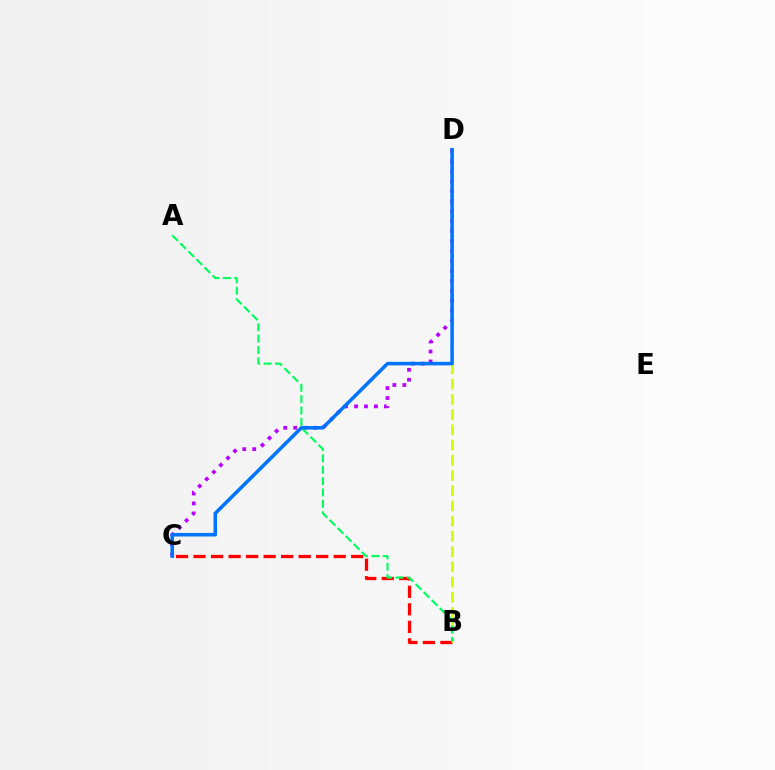{('B', 'C'): [{'color': '#ff0000', 'line_style': 'dashed', 'thickness': 2.38}], ('C', 'D'): [{'color': '#b900ff', 'line_style': 'dotted', 'thickness': 2.7}, {'color': '#0074ff', 'line_style': 'solid', 'thickness': 2.54}], ('B', 'D'): [{'color': '#d1ff00', 'line_style': 'dashed', 'thickness': 2.07}], ('A', 'B'): [{'color': '#00ff5c', 'line_style': 'dashed', 'thickness': 1.54}]}